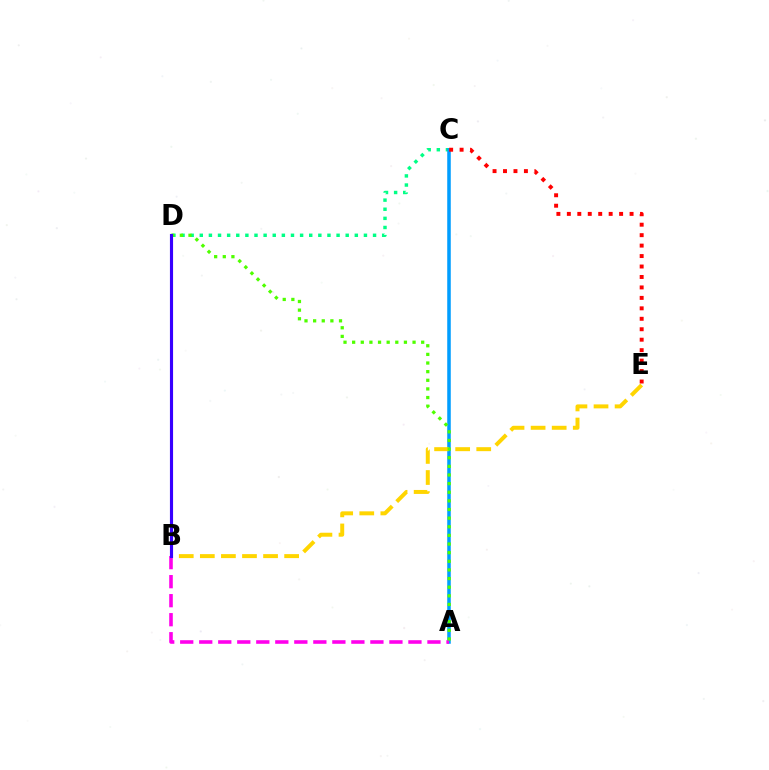{('C', 'D'): [{'color': '#00ff86', 'line_style': 'dotted', 'thickness': 2.48}], ('A', 'C'): [{'color': '#009eff', 'line_style': 'solid', 'thickness': 2.54}], ('A', 'B'): [{'color': '#ff00ed', 'line_style': 'dashed', 'thickness': 2.58}], ('B', 'E'): [{'color': '#ffd500', 'line_style': 'dashed', 'thickness': 2.86}], ('A', 'D'): [{'color': '#4fff00', 'line_style': 'dotted', 'thickness': 2.34}], ('B', 'D'): [{'color': '#3700ff', 'line_style': 'solid', 'thickness': 2.26}], ('C', 'E'): [{'color': '#ff0000', 'line_style': 'dotted', 'thickness': 2.84}]}